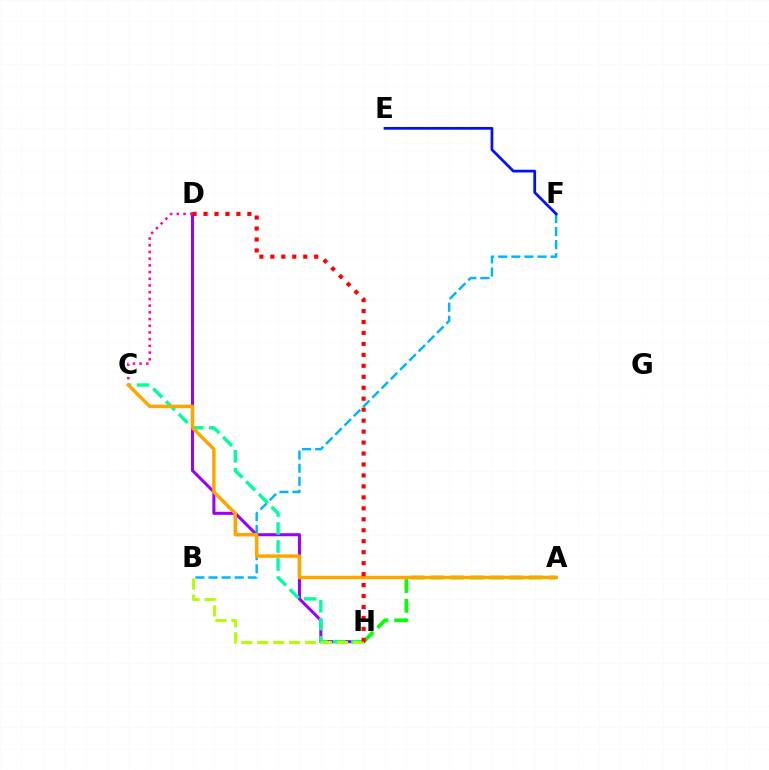{('A', 'H'): [{'color': '#08ff00', 'line_style': 'dashed', 'thickness': 2.68}], ('D', 'H'): [{'color': '#9b00ff', 'line_style': 'solid', 'thickness': 2.19}, {'color': '#ff0000', 'line_style': 'dotted', 'thickness': 2.98}], ('B', 'F'): [{'color': '#00b5ff', 'line_style': 'dashed', 'thickness': 1.78}], ('C', 'D'): [{'color': '#ff00bd', 'line_style': 'dotted', 'thickness': 1.82}], ('C', 'H'): [{'color': '#00ff9d', 'line_style': 'dashed', 'thickness': 2.44}], ('B', 'H'): [{'color': '#b3ff00', 'line_style': 'dashed', 'thickness': 2.17}], ('A', 'C'): [{'color': '#ffa500', 'line_style': 'solid', 'thickness': 2.5}], ('E', 'F'): [{'color': '#0010ff', 'line_style': 'solid', 'thickness': 1.98}]}